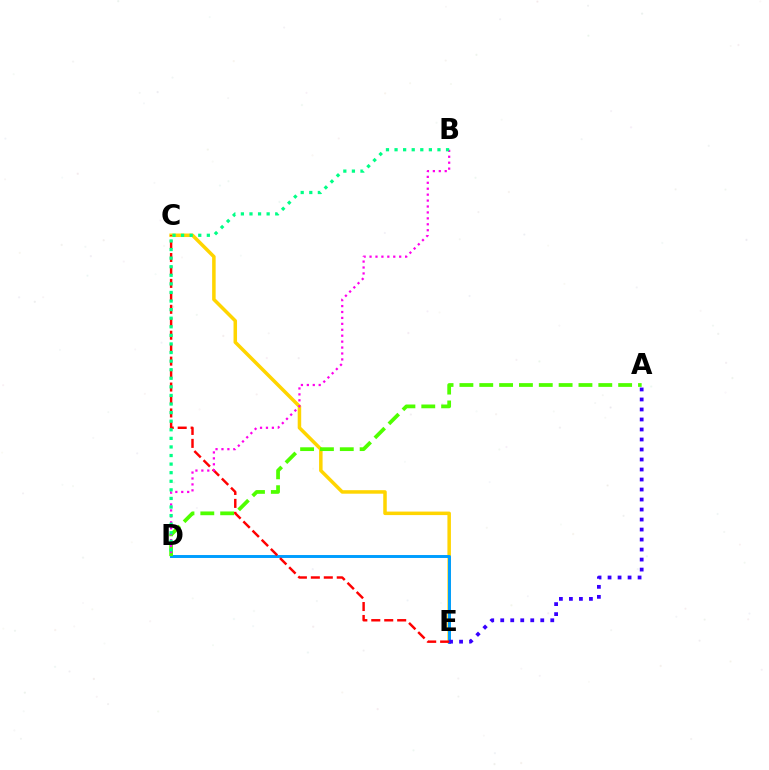{('C', 'E'): [{'color': '#ffd500', 'line_style': 'solid', 'thickness': 2.53}, {'color': '#ff0000', 'line_style': 'dashed', 'thickness': 1.76}], ('D', 'E'): [{'color': '#009eff', 'line_style': 'solid', 'thickness': 2.12}], ('A', 'E'): [{'color': '#3700ff', 'line_style': 'dotted', 'thickness': 2.72}], ('A', 'D'): [{'color': '#4fff00', 'line_style': 'dashed', 'thickness': 2.7}], ('B', 'D'): [{'color': '#ff00ed', 'line_style': 'dotted', 'thickness': 1.61}, {'color': '#00ff86', 'line_style': 'dotted', 'thickness': 2.33}]}